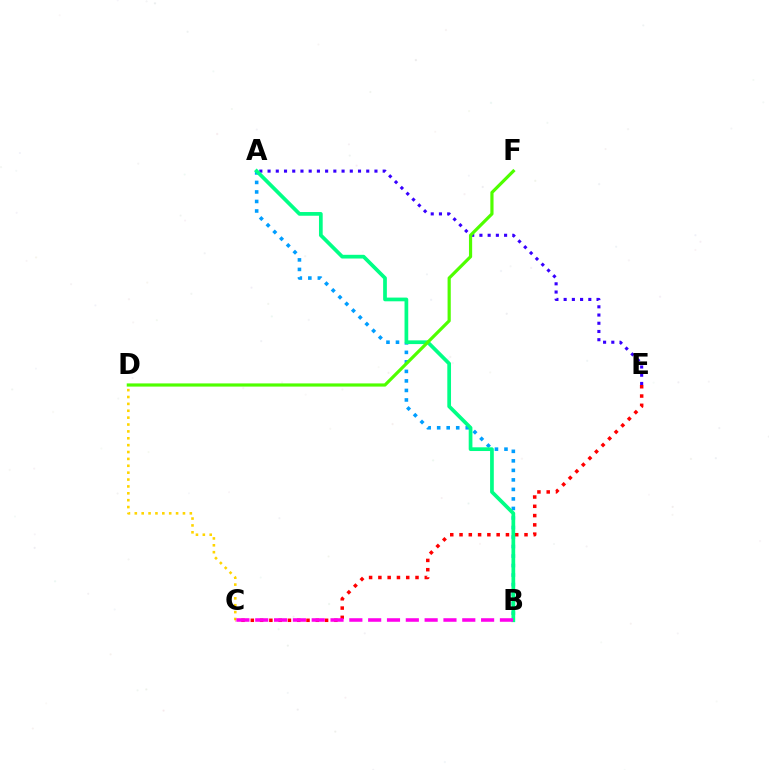{('C', 'D'): [{'color': '#ffd500', 'line_style': 'dotted', 'thickness': 1.87}], ('A', 'E'): [{'color': '#3700ff', 'line_style': 'dotted', 'thickness': 2.23}], ('A', 'B'): [{'color': '#009eff', 'line_style': 'dotted', 'thickness': 2.59}, {'color': '#00ff86', 'line_style': 'solid', 'thickness': 2.68}], ('C', 'E'): [{'color': '#ff0000', 'line_style': 'dotted', 'thickness': 2.52}], ('D', 'F'): [{'color': '#4fff00', 'line_style': 'solid', 'thickness': 2.29}], ('B', 'C'): [{'color': '#ff00ed', 'line_style': 'dashed', 'thickness': 2.56}]}